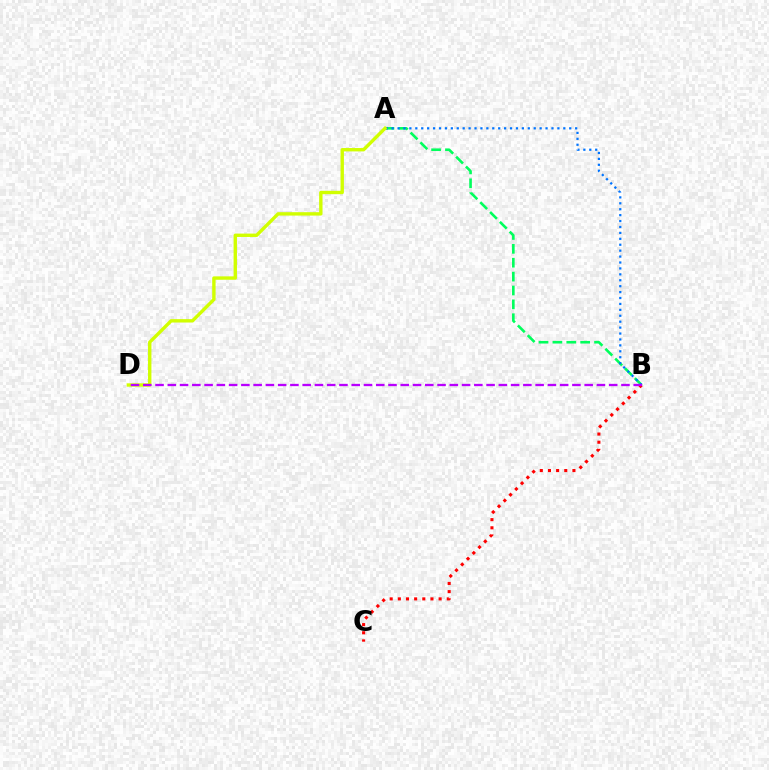{('A', 'B'): [{'color': '#00ff5c', 'line_style': 'dashed', 'thickness': 1.89}, {'color': '#0074ff', 'line_style': 'dotted', 'thickness': 1.61}], ('B', 'C'): [{'color': '#ff0000', 'line_style': 'dotted', 'thickness': 2.22}], ('A', 'D'): [{'color': '#d1ff00', 'line_style': 'solid', 'thickness': 2.44}], ('B', 'D'): [{'color': '#b900ff', 'line_style': 'dashed', 'thickness': 1.67}]}